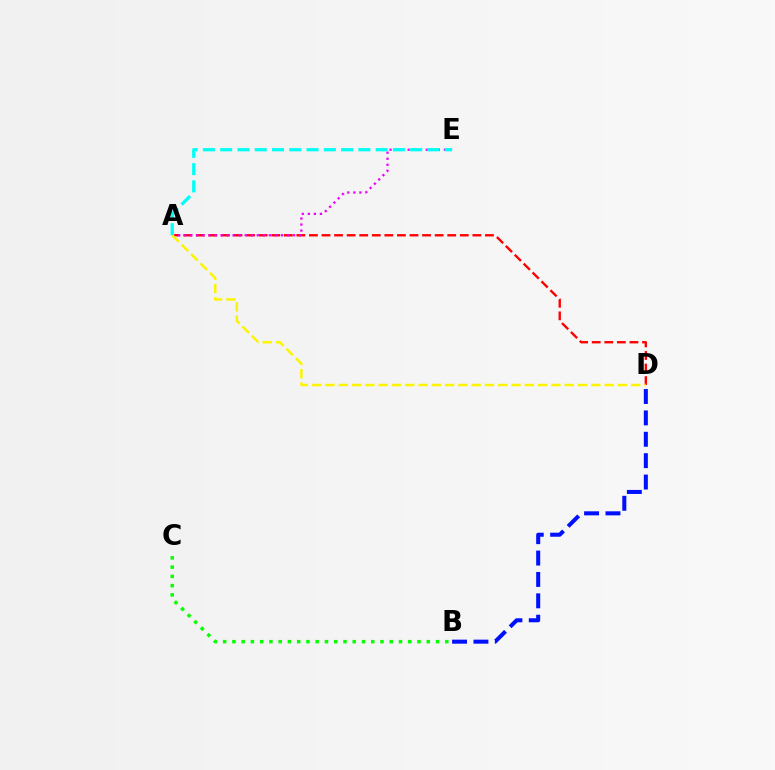{('A', 'D'): [{'color': '#ff0000', 'line_style': 'dashed', 'thickness': 1.71}, {'color': '#fcf500', 'line_style': 'dashed', 'thickness': 1.81}], ('A', 'E'): [{'color': '#ee00ff', 'line_style': 'dotted', 'thickness': 1.64}, {'color': '#00fff6', 'line_style': 'dashed', 'thickness': 2.35}], ('B', 'D'): [{'color': '#0010ff', 'line_style': 'dashed', 'thickness': 2.91}], ('B', 'C'): [{'color': '#08ff00', 'line_style': 'dotted', 'thickness': 2.51}]}